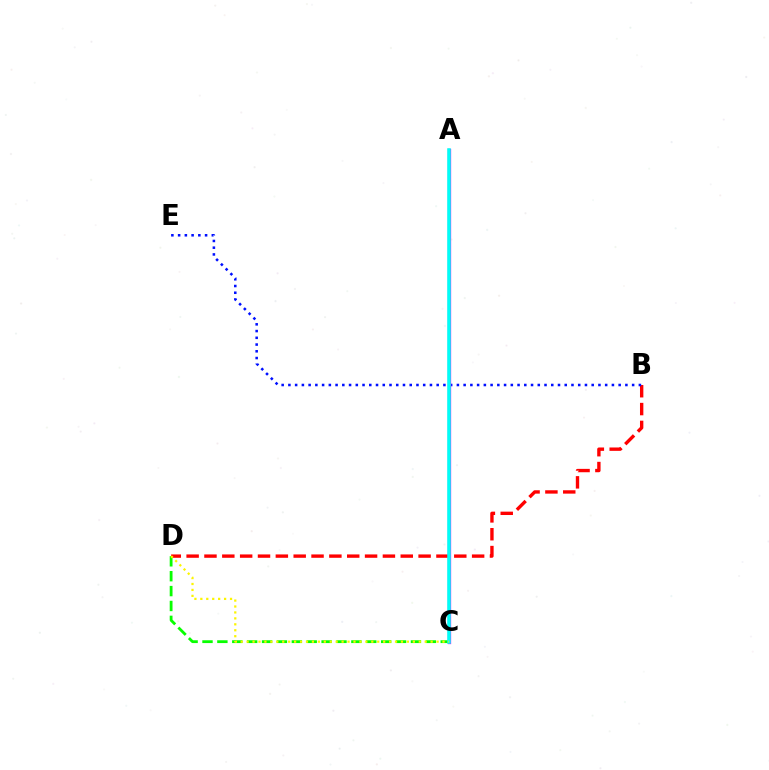{('B', 'D'): [{'color': '#ff0000', 'line_style': 'dashed', 'thickness': 2.42}], ('C', 'D'): [{'color': '#08ff00', 'line_style': 'dashed', 'thickness': 2.02}, {'color': '#fcf500', 'line_style': 'dotted', 'thickness': 1.61}], ('B', 'E'): [{'color': '#0010ff', 'line_style': 'dotted', 'thickness': 1.83}], ('A', 'C'): [{'color': '#ee00ff', 'line_style': 'solid', 'thickness': 2.38}, {'color': '#00fff6', 'line_style': 'solid', 'thickness': 2.53}]}